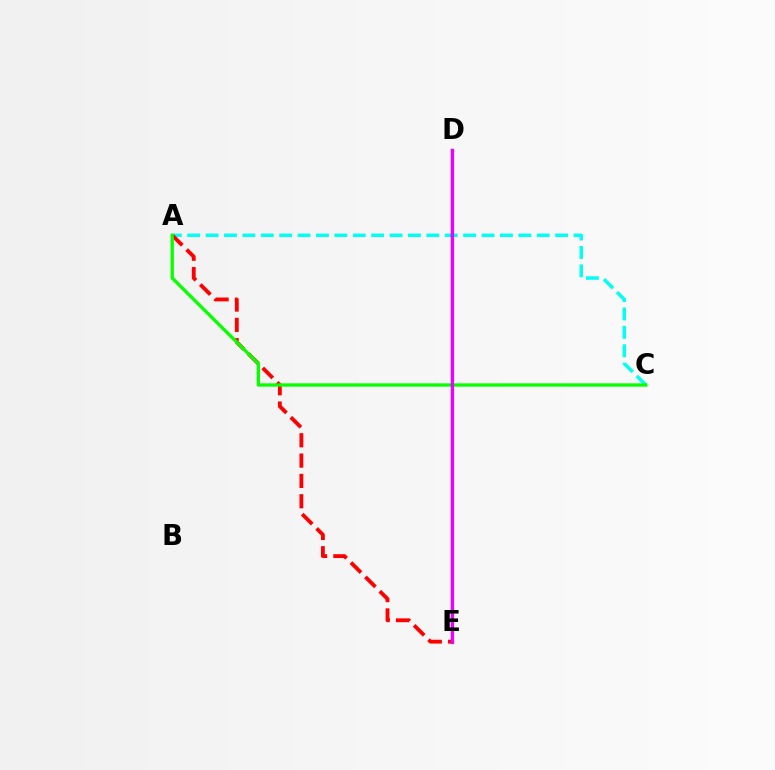{('D', 'E'): [{'color': '#fcf500', 'line_style': 'solid', 'thickness': 2.12}, {'color': '#0010ff', 'line_style': 'solid', 'thickness': 1.67}, {'color': '#ee00ff', 'line_style': 'solid', 'thickness': 2.31}], ('A', 'C'): [{'color': '#00fff6', 'line_style': 'dashed', 'thickness': 2.5}, {'color': '#08ff00', 'line_style': 'solid', 'thickness': 2.39}], ('A', 'E'): [{'color': '#ff0000', 'line_style': 'dashed', 'thickness': 2.76}]}